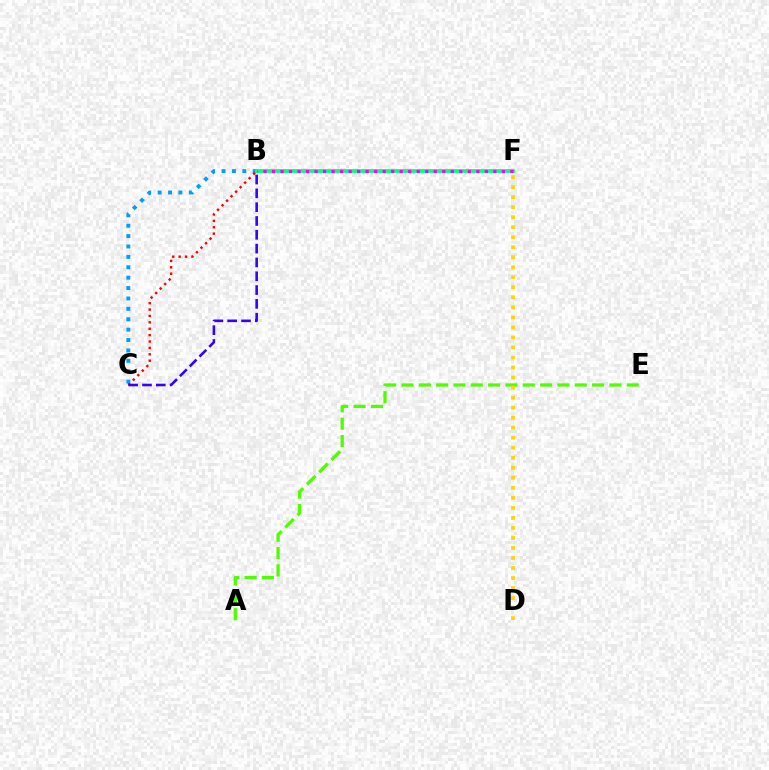{('B', 'C'): [{'color': '#009eff', 'line_style': 'dotted', 'thickness': 2.82}, {'color': '#ff0000', 'line_style': 'dotted', 'thickness': 1.74}, {'color': '#3700ff', 'line_style': 'dashed', 'thickness': 1.88}], ('A', 'E'): [{'color': '#4fff00', 'line_style': 'dashed', 'thickness': 2.35}], ('B', 'F'): [{'color': '#00ff86', 'line_style': 'solid', 'thickness': 2.73}, {'color': '#ff00ed', 'line_style': 'dotted', 'thickness': 2.31}], ('D', 'F'): [{'color': '#ffd500', 'line_style': 'dotted', 'thickness': 2.72}]}